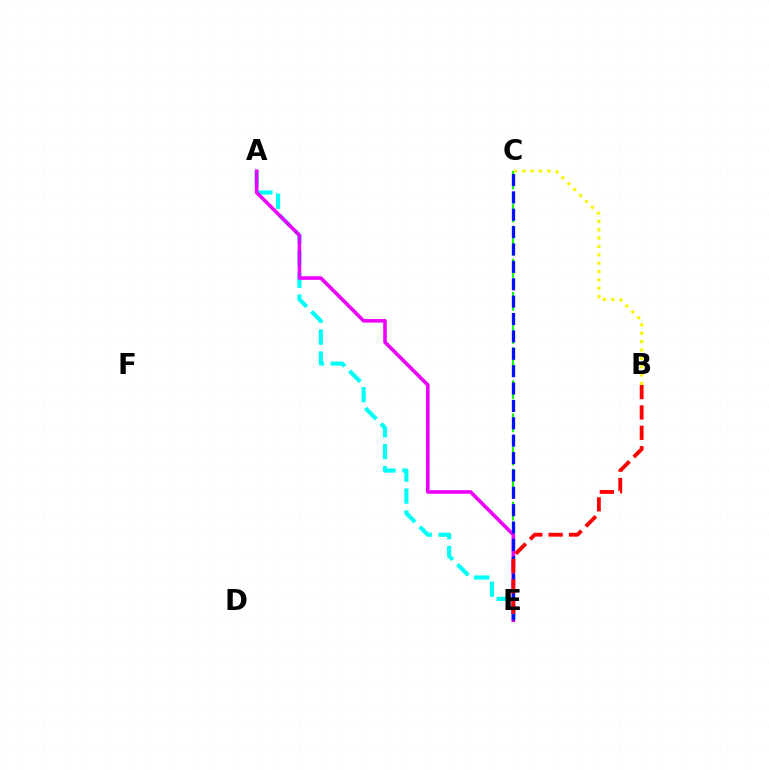{('B', 'C'): [{'color': '#fcf500', 'line_style': 'dotted', 'thickness': 2.27}], ('C', 'E'): [{'color': '#08ff00', 'line_style': 'dashed', 'thickness': 1.5}, {'color': '#0010ff', 'line_style': 'dashed', 'thickness': 2.36}], ('A', 'E'): [{'color': '#00fff6', 'line_style': 'dashed', 'thickness': 2.98}, {'color': '#ee00ff', 'line_style': 'solid', 'thickness': 2.57}], ('B', 'E'): [{'color': '#ff0000', 'line_style': 'dashed', 'thickness': 2.77}]}